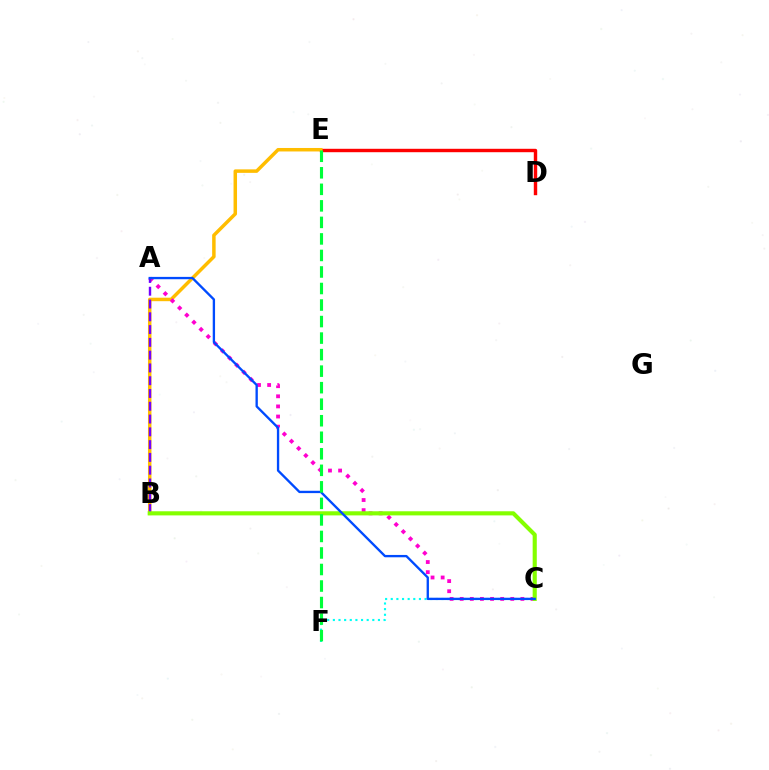{('C', 'F'): [{'color': '#00fff6', 'line_style': 'dotted', 'thickness': 1.53}], ('D', 'E'): [{'color': '#ff0000', 'line_style': 'solid', 'thickness': 2.46}], ('B', 'E'): [{'color': '#ffbd00', 'line_style': 'solid', 'thickness': 2.51}], ('A', 'C'): [{'color': '#ff00cf', 'line_style': 'dotted', 'thickness': 2.75}, {'color': '#004bff', 'line_style': 'solid', 'thickness': 1.68}], ('A', 'B'): [{'color': '#7200ff', 'line_style': 'dashed', 'thickness': 1.74}], ('B', 'C'): [{'color': '#84ff00', 'line_style': 'solid', 'thickness': 2.97}], ('E', 'F'): [{'color': '#00ff39', 'line_style': 'dashed', 'thickness': 2.25}]}